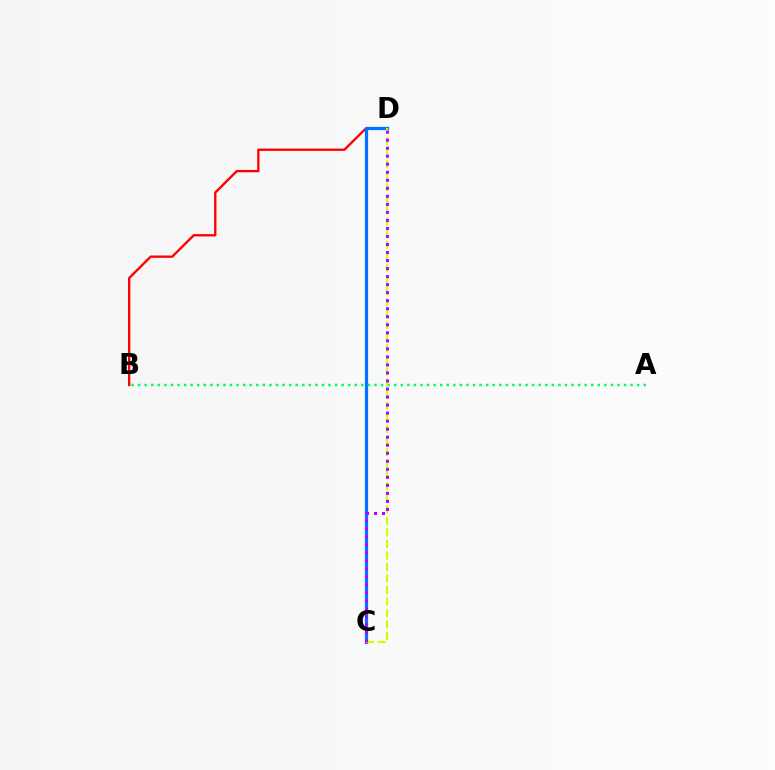{('B', 'D'): [{'color': '#ff0000', 'line_style': 'solid', 'thickness': 1.68}], ('C', 'D'): [{'color': '#0074ff', 'line_style': 'solid', 'thickness': 2.33}, {'color': '#d1ff00', 'line_style': 'dashed', 'thickness': 1.56}, {'color': '#b900ff', 'line_style': 'dotted', 'thickness': 2.18}], ('A', 'B'): [{'color': '#00ff5c', 'line_style': 'dotted', 'thickness': 1.78}]}